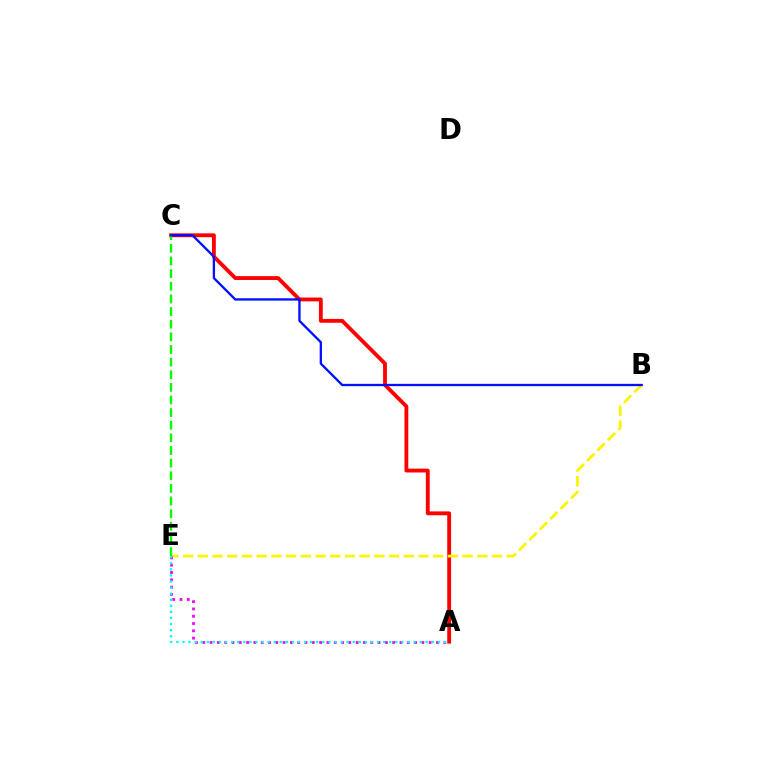{('A', 'C'): [{'color': '#ff0000', 'line_style': 'solid', 'thickness': 2.77}], ('B', 'E'): [{'color': '#fcf500', 'line_style': 'dashed', 'thickness': 2.0}], ('A', 'E'): [{'color': '#ee00ff', 'line_style': 'dotted', 'thickness': 1.98}, {'color': '#00fff6', 'line_style': 'dotted', 'thickness': 1.65}], ('C', 'E'): [{'color': '#08ff00', 'line_style': 'dashed', 'thickness': 1.72}], ('B', 'C'): [{'color': '#0010ff', 'line_style': 'solid', 'thickness': 1.66}]}